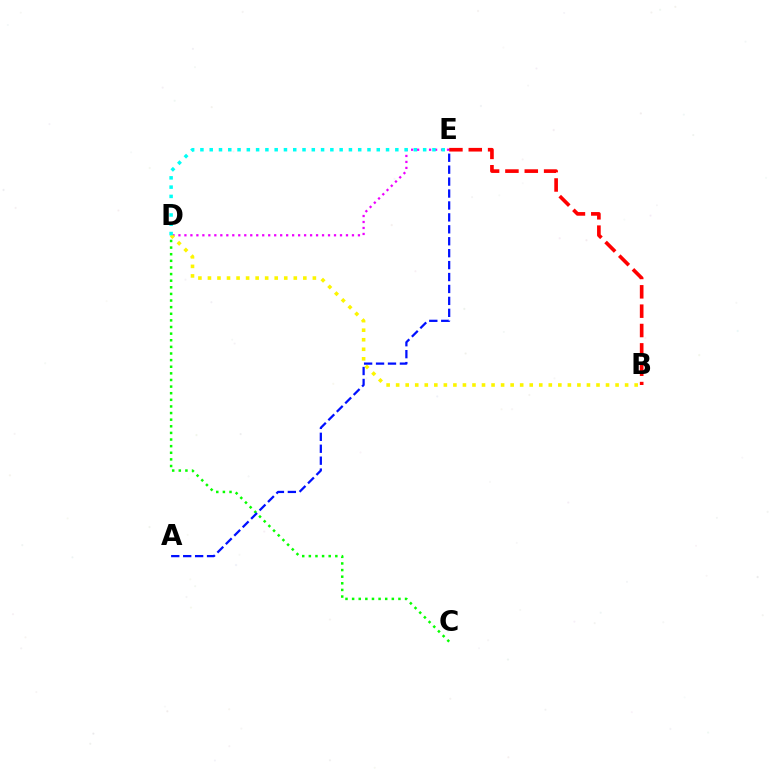{('D', 'E'): [{'color': '#ee00ff', 'line_style': 'dotted', 'thickness': 1.63}, {'color': '#00fff6', 'line_style': 'dotted', 'thickness': 2.52}], ('C', 'D'): [{'color': '#08ff00', 'line_style': 'dotted', 'thickness': 1.8}], ('B', 'D'): [{'color': '#fcf500', 'line_style': 'dotted', 'thickness': 2.59}], ('B', 'E'): [{'color': '#ff0000', 'line_style': 'dashed', 'thickness': 2.63}], ('A', 'E'): [{'color': '#0010ff', 'line_style': 'dashed', 'thickness': 1.62}]}